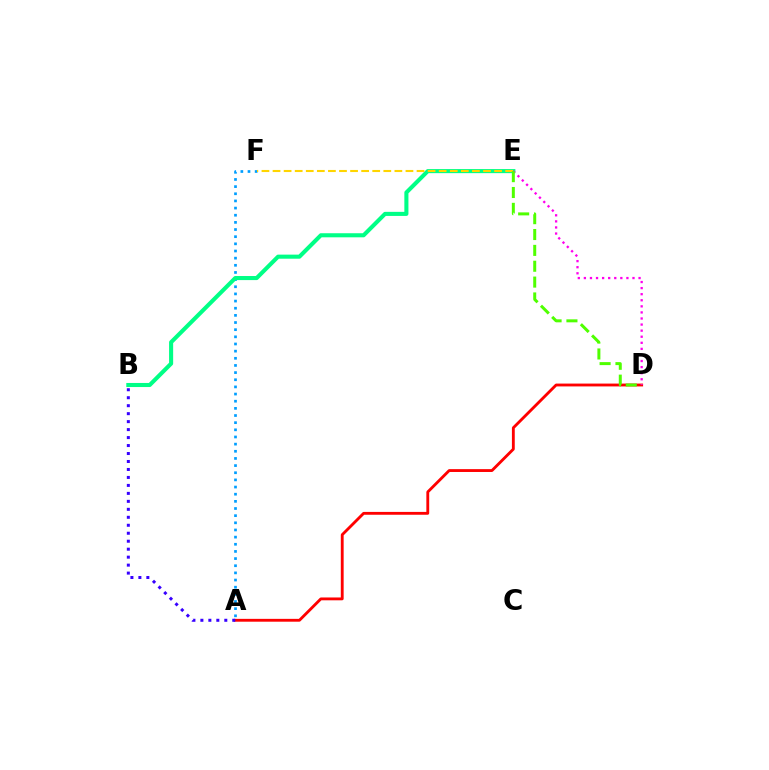{('A', 'F'): [{'color': '#009eff', 'line_style': 'dotted', 'thickness': 1.94}], ('B', 'E'): [{'color': '#00ff86', 'line_style': 'solid', 'thickness': 2.94}], ('A', 'D'): [{'color': '#ff0000', 'line_style': 'solid', 'thickness': 2.05}], ('D', 'E'): [{'color': '#ff00ed', 'line_style': 'dotted', 'thickness': 1.65}, {'color': '#4fff00', 'line_style': 'dashed', 'thickness': 2.15}], ('A', 'B'): [{'color': '#3700ff', 'line_style': 'dotted', 'thickness': 2.17}], ('E', 'F'): [{'color': '#ffd500', 'line_style': 'dashed', 'thickness': 1.5}]}